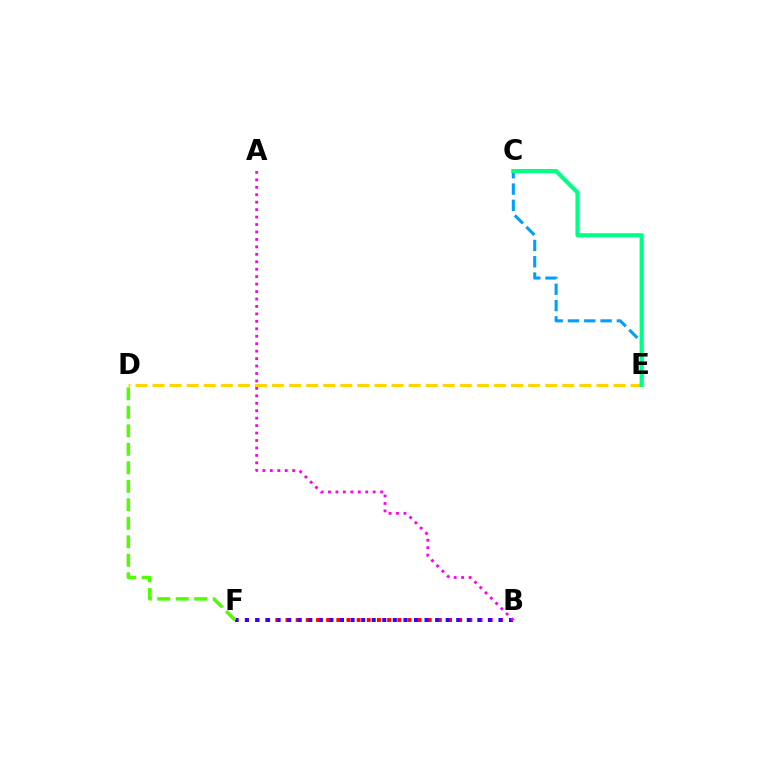{('B', 'F'): [{'color': '#ff0000', 'line_style': 'dotted', 'thickness': 2.76}, {'color': '#3700ff', 'line_style': 'dotted', 'thickness': 2.87}], ('C', 'E'): [{'color': '#009eff', 'line_style': 'dashed', 'thickness': 2.22}, {'color': '#00ff86', 'line_style': 'solid', 'thickness': 2.98}], ('D', 'E'): [{'color': '#ffd500', 'line_style': 'dashed', 'thickness': 2.32}], ('D', 'F'): [{'color': '#4fff00', 'line_style': 'dashed', 'thickness': 2.51}], ('A', 'B'): [{'color': '#ff00ed', 'line_style': 'dotted', 'thickness': 2.02}]}